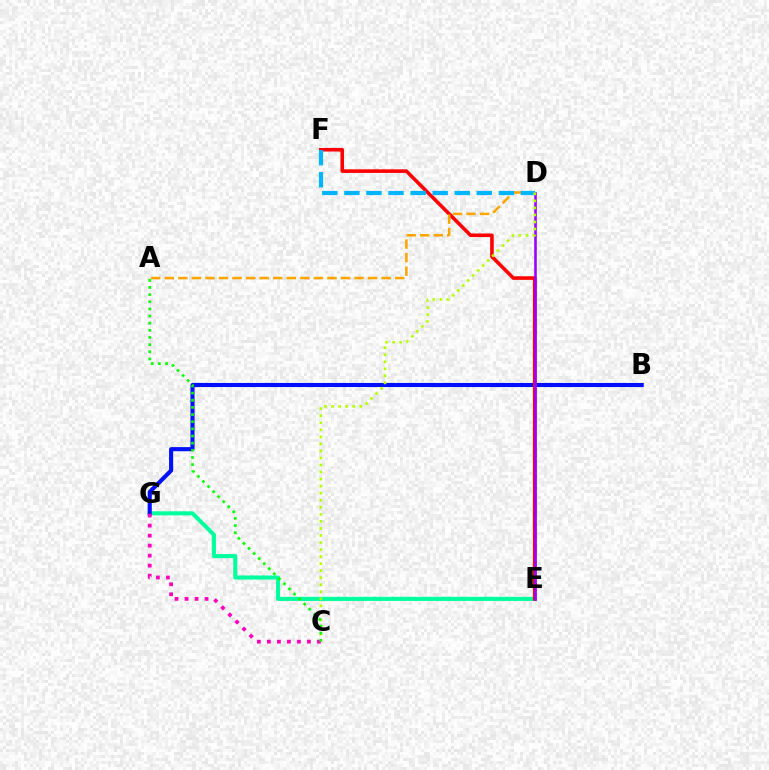{('E', 'G'): [{'color': '#00ff9d', 'line_style': 'solid', 'thickness': 2.93}], ('B', 'G'): [{'color': '#0010ff', 'line_style': 'solid', 'thickness': 2.95}], ('E', 'F'): [{'color': '#ff0000', 'line_style': 'solid', 'thickness': 2.58}], ('A', 'D'): [{'color': '#ffa500', 'line_style': 'dashed', 'thickness': 1.84}], ('D', 'E'): [{'color': '#9b00ff', 'line_style': 'solid', 'thickness': 1.87}], ('D', 'F'): [{'color': '#00b5ff', 'line_style': 'dashed', 'thickness': 3.0}], ('C', 'D'): [{'color': '#b3ff00', 'line_style': 'dotted', 'thickness': 1.91}], ('C', 'G'): [{'color': '#ff00bd', 'line_style': 'dotted', 'thickness': 2.72}], ('A', 'C'): [{'color': '#08ff00', 'line_style': 'dotted', 'thickness': 1.94}]}